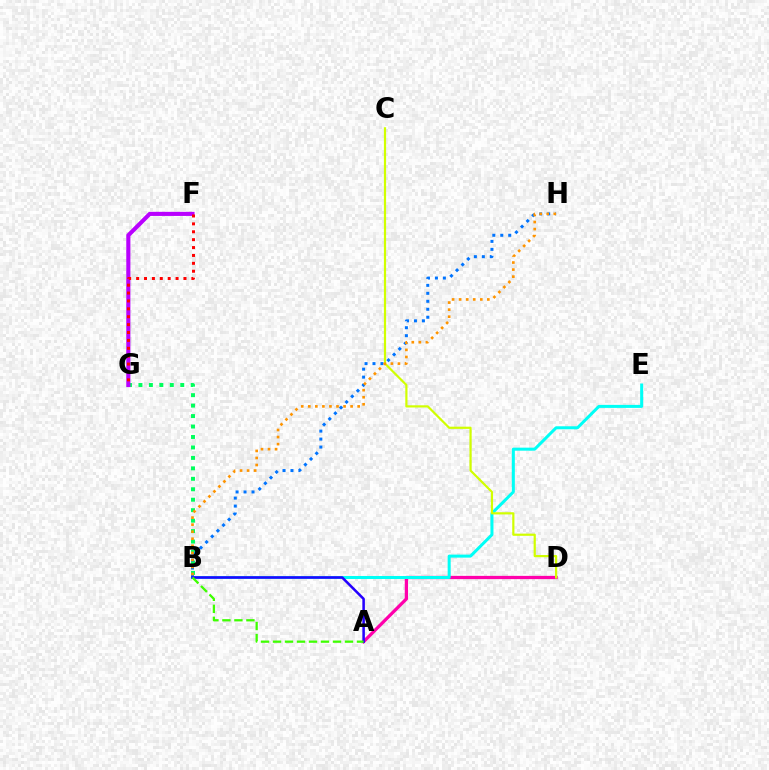{('B', 'G'): [{'color': '#00ff5c', 'line_style': 'dotted', 'thickness': 2.84}], ('F', 'G'): [{'color': '#b900ff', 'line_style': 'solid', 'thickness': 2.95}, {'color': '#ff0000', 'line_style': 'dotted', 'thickness': 2.14}], ('A', 'D'): [{'color': '#ff00ac', 'line_style': 'solid', 'thickness': 2.34}], ('B', 'E'): [{'color': '#00fff6', 'line_style': 'solid', 'thickness': 2.17}], ('C', 'D'): [{'color': '#d1ff00', 'line_style': 'solid', 'thickness': 1.58}], ('B', 'H'): [{'color': '#0074ff', 'line_style': 'dotted', 'thickness': 2.16}, {'color': '#ff9400', 'line_style': 'dotted', 'thickness': 1.92}], ('A', 'B'): [{'color': '#2500ff', 'line_style': 'solid', 'thickness': 1.83}, {'color': '#3dff00', 'line_style': 'dashed', 'thickness': 1.63}]}